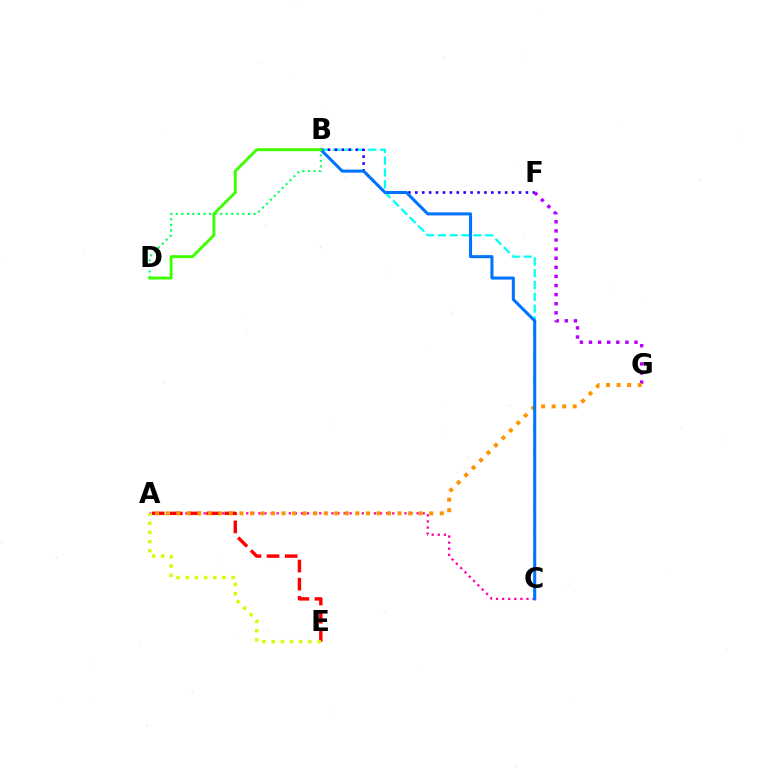{('A', 'C'): [{'color': '#ff00ac', 'line_style': 'dotted', 'thickness': 1.65}], ('A', 'E'): [{'color': '#ff0000', 'line_style': 'dashed', 'thickness': 2.46}, {'color': '#d1ff00', 'line_style': 'dotted', 'thickness': 2.49}], ('B', 'C'): [{'color': '#00fff6', 'line_style': 'dashed', 'thickness': 1.61}, {'color': '#0074ff', 'line_style': 'solid', 'thickness': 2.19}], ('F', 'G'): [{'color': '#b900ff', 'line_style': 'dotted', 'thickness': 2.47}], ('A', 'G'): [{'color': '#ff9400', 'line_style': 'dotted', 'thickness': 2.86}], ('B', 'D'): [{'color': '#00ff5c', 'line_style': 'dotted', 'thickness': 1.51}, {'color': '#3dff00', 'line_style': 'solid', 'thickness': 2.09}], ('B', 'F'): [{'color': '#2500ff', 'line_style': 'dotted', 'thickness': 1.88}]}